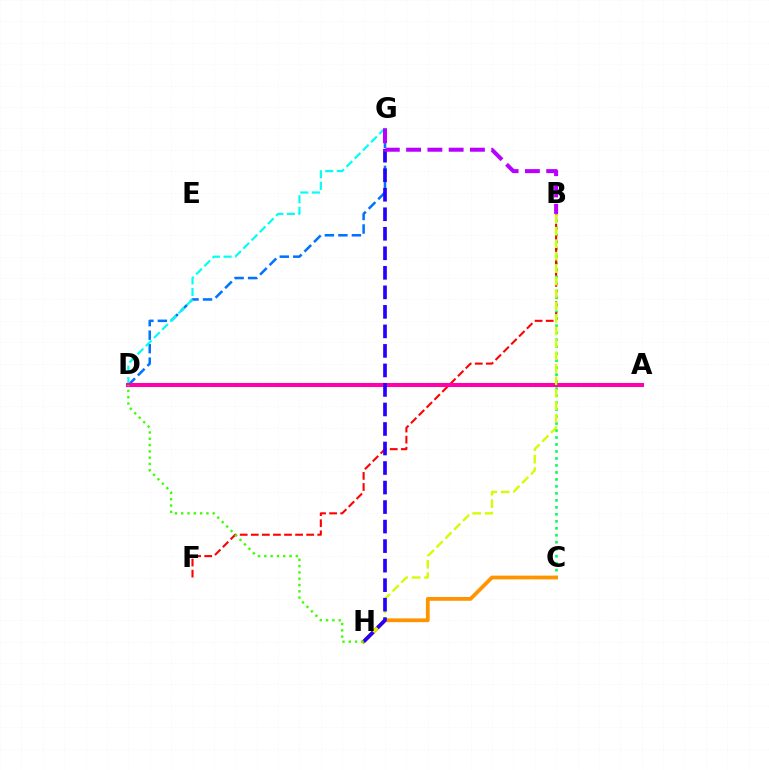{('D', 'G'): [{'color': '#0074ff', 'line_style': 'dashed', 'thickness': 1.83}, {'color': '#00fff6', 'line_style': 'dashed', 'thickness': 1.57}], ('B', 'C'): [{'color': '#00ff5c', 'line_style': 'dotted', 'thickness': 1.9}], ('B', 'F'): [{'color': '#ff0000', 'line_style': 'dashed', 'thickness': 1.51}], ('A', 'D'): [{'color': '#ff00ac', 'line_style': 'solid', 'thickness': 2.91}], ('C', 'H'): [{'color': '#ff9400', 'line_style': 'solid', 'thickness': 2.72}], ('B', 'H'): [{'color': '#d1ff00', 'line_style': 'dashed', 'thickness': 1.69}], ('G', 'H'): [{'color': '#2500ff', 'line_style': 'dashed', 'thickness': 2.65}], ('D', 'H'): [{'color': '#3dff00', 'line_style': 'dotted', 'thickness': 1.71}], ('B', 'G'): [{'color': '#b900ff', 'line_style': 'dashed', 'thickness': 2.89}]}